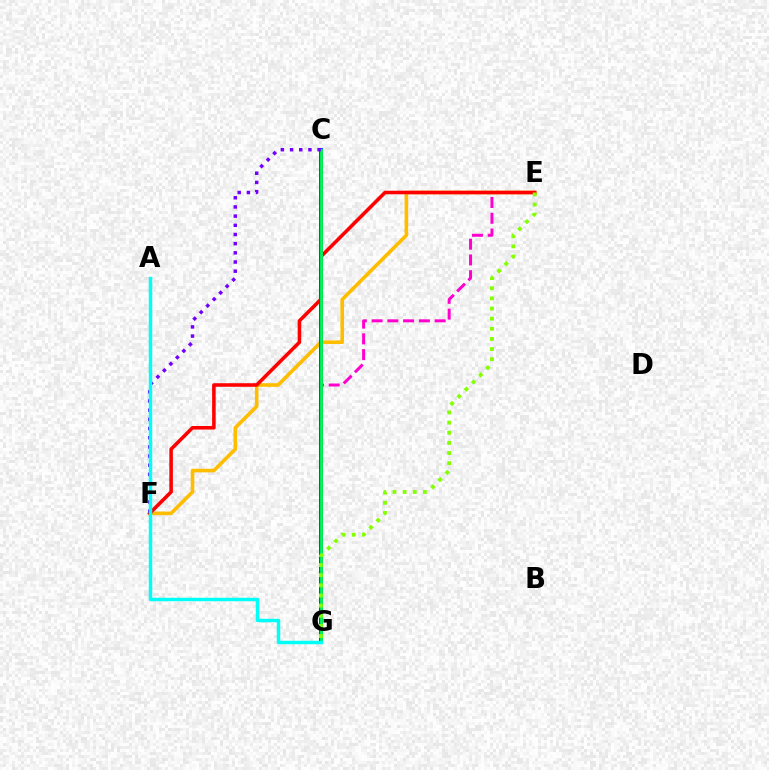{('E', 'G'): [{'color': '#ff00cf', 'line_style': 'dashed', 'thickness': 2.14}, {'color': '#84ff00', 'line_style': 'dotted', 'thickness': 2.75}], ('E', 'F'): [{'color': '#ffbd00', 'line_style': 'solid', 'thickness': 2.6}, {'color': '#ff0000', 'line_style': 'solid', 'thickness': 2.56}], ('C', 'G'): [{'color': '#004bff', 'line_style': 'solid', 'thickness': 2.83}, {'color': '#00ff39', 'line_style': 'solid', 'thickness': 1.96}], ('C', 'F'): [{'color': '#7200ff', 'line_style': 'dotted', 'thickness': 2.49}], ('A', 'G'): [{'color': '#00fff6', 'line_style': 'solid', 'thickness': 2.48}]}